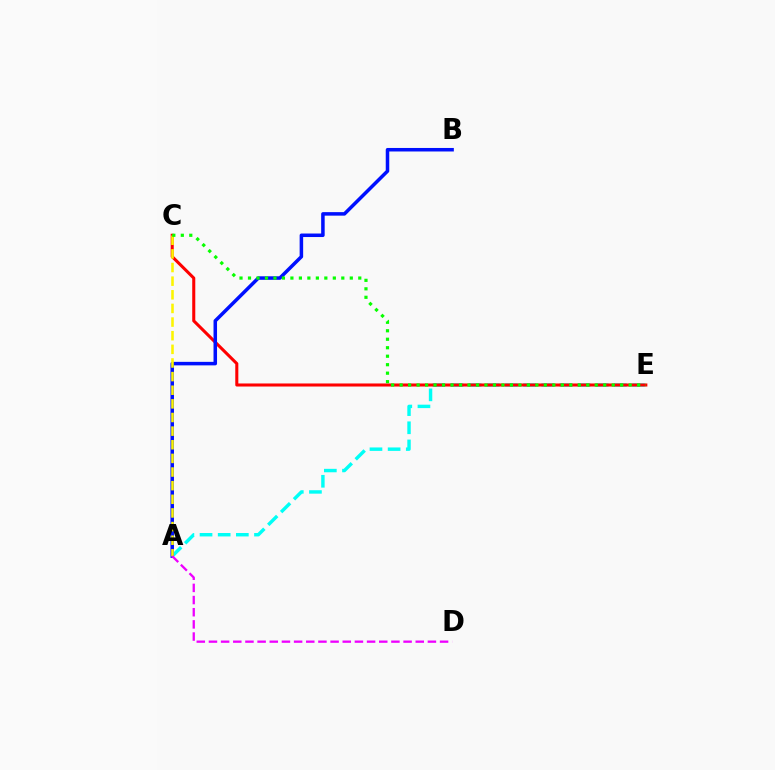{('A', 'E'): [{'color': '#00fff6', 'line_style': 'dashed', 'thickness': 2.47}], ('C', 'E'): [{'color': '#ff0000', 'line_style': 'solid', 'thickness': 2.2}, {'color': '#08ff00', 'line_style': 'dotted', 'thickness': 2.3}], ('A', 'B'): [{'color': '#0010ff', 'line_style': 'solid', 'thickness': 2.53}], ('A', 'C'): [{'color': '#fcf500', 'line_style': 'dashed', 'thickness': 1.85}], ('A', 'D'): [{'color': '#ee00ff', 'line_style': 'dashed', 'thickness': 1.65}]}